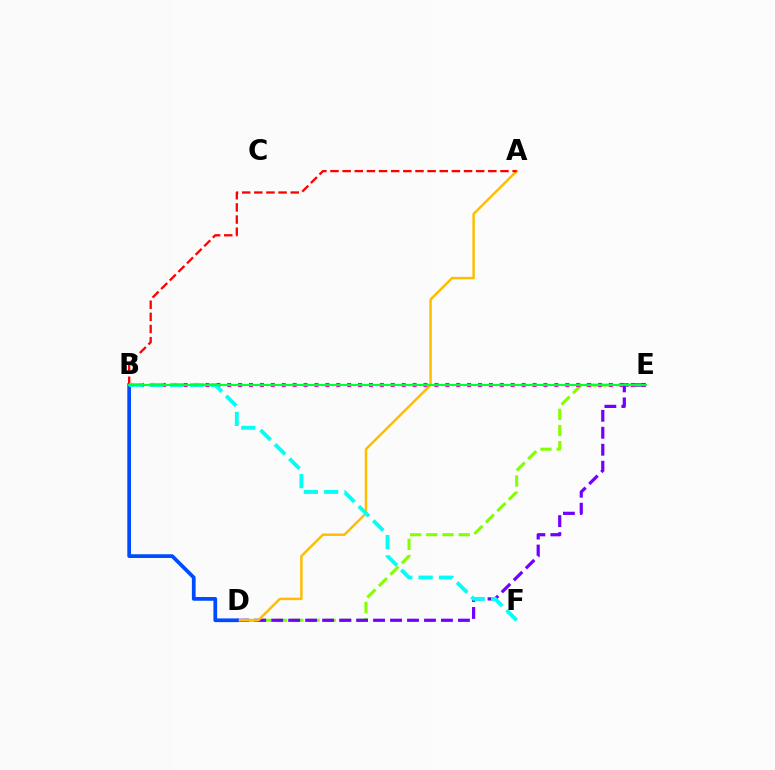{('D', 'E'): [{'color': '#84ff00', 'line_style': 'dashed', 'thickness': 2.2}, {'color': '#7200ff', 'line_style': 'dashed', 'thickness': 2.31}], ('B', 'E'): [{'color': '#ff00cf', 'line_style': 'dotted', 'thickness': 2.96}, {'color': '#00ff39', 'line_style': 'solid', 'thickness': 1.51}], ('A', 'D'): [{'color': '#ffbd00', 'line_style': 'solid', 'thickness': 1.78}], ('A', 'B'): [{'color': '#ff0000', 'line_style': 'dashed', 'thickness': 1.65}], ('B', 'D'): [{'color': '#004bff', 'line_style': 'solid', 'thickness': 2.68}], ('B', 'F'): [{'color': '#00fff6', 'line_style': 'dashed', 'thickness': 2.76}]}